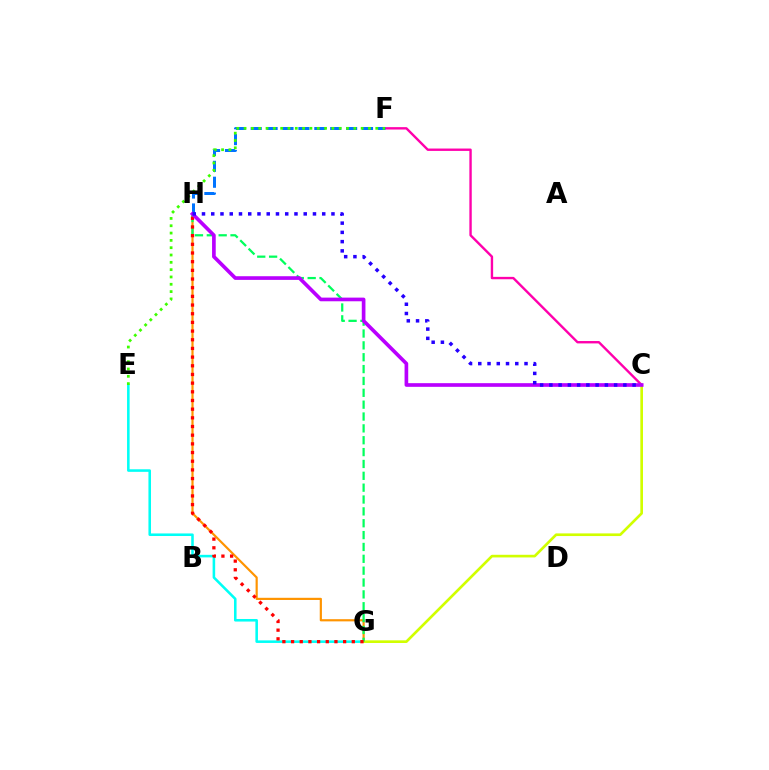{('E', 'G'): [{'color': '#00fff6', 'line_style': 'solid', 'thickness': 1.85}], ('G', 'H'): [{'color': '#ff9400', 'line_style': 'solid', 'thickness': 1.57}, {'color': '#00ff5c', 'line_style': 'dashed', 'thickness': 1.61}, {'color': '#ff0000', 'line_style': 'dotted', 'thickness': 2.36}], ('C', 'F'): [{'color': '#ff00ac', 'line_style': 'solid', 'thickness': 1.72}], ('C', 'G'): [{'color': '#d1ff00', 'line_style': 'solid', 'thickness': 1.91}], ('F', 'H'): [{'color': '#0074ff', 'line_style': 'dashed', 'thickness': 2.16}], ('C', 'H'): [{'color': '#b900ff', 'line_style': 'solid', 'thickness': 2.64}, {'color': '#2500ff', 'line_style': 'dotted', 'thickness': 2.51}], ('E', 'F'): [{'color': '#3dff00', 'line_style': 'dotted', 'thickness': 1.99}]}